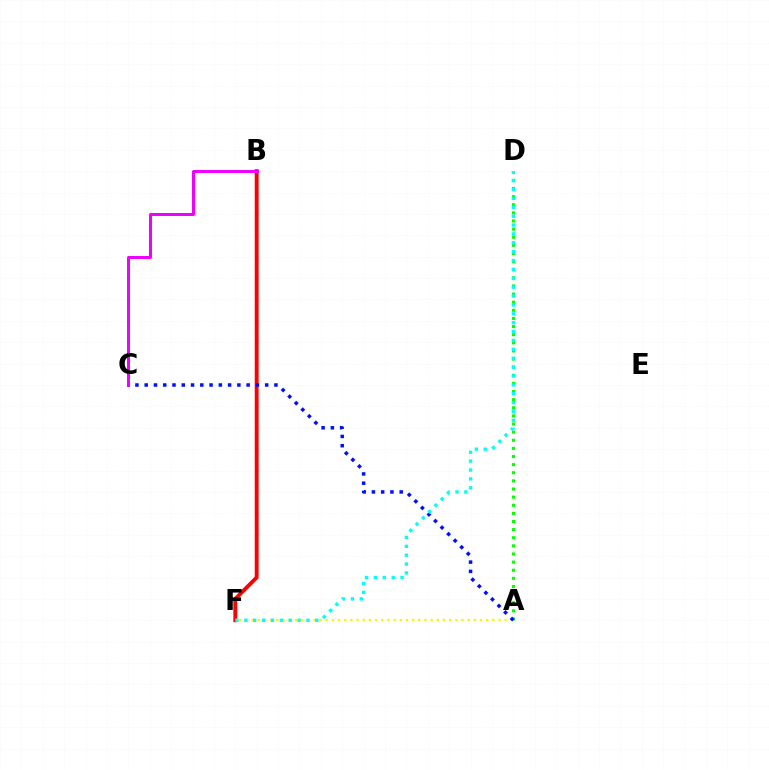{('A', 'F'): [{'color': '#fcf500', 'line_style': 'dotted', 'thickness': 1.68}], ('A', 'D'): [{'color': '#08ff00', 'line_style': 'dotted', 'thickness': 2.21}], ('B', 'F'): [{'color': '#ff0000', 'line_style': 'solid', 'thickness': 2.78}], ('A', 'C'): [{'color': '#0010ff', 'line_style': 'dotted', 'thickness': 2.52}], ('D', 'F'): [{'color': '#00fff6', 'line_style': 'dotted', 'thickness': 2.41}], ('B', 'C'): [{'color': '#ee00ff', 'line_style': 'solid', 'thickness': 2.15}]}